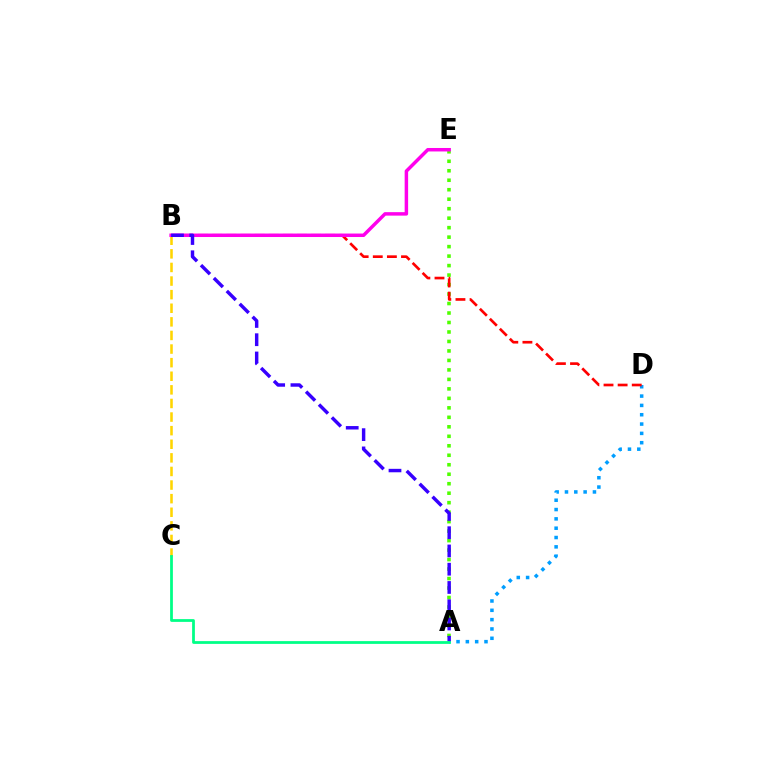{('A', 'E'): [{'color': '#4fff00', 'line_style': 'dotted', 'thickness': 2.58}], ('A', 'D'): [{'color': '#009eff', 'line_style': 'dotted', 'thickness': 2.53}], ('B', 'C'): [{'color': '#ffd500', 'line_style': 'dashed', 'thickness': 1.85}], ('B', 'D'): [{'color': '#ff0000', 'line_style': 'dashed', 'thickness': 1.92}], ('B', 'E'): [{'color': '#ff00ed', 'line_style': 'solid', 'thickness': 2.5}], ('A', 'B'): [{'color': '#3700ff', 'line_style': 'dashed', 'thickness': 2.48}], ('A', 'C'): [{'color': '#00ff86', 'line_style': 'solid', 'thickness': 1.99}]}